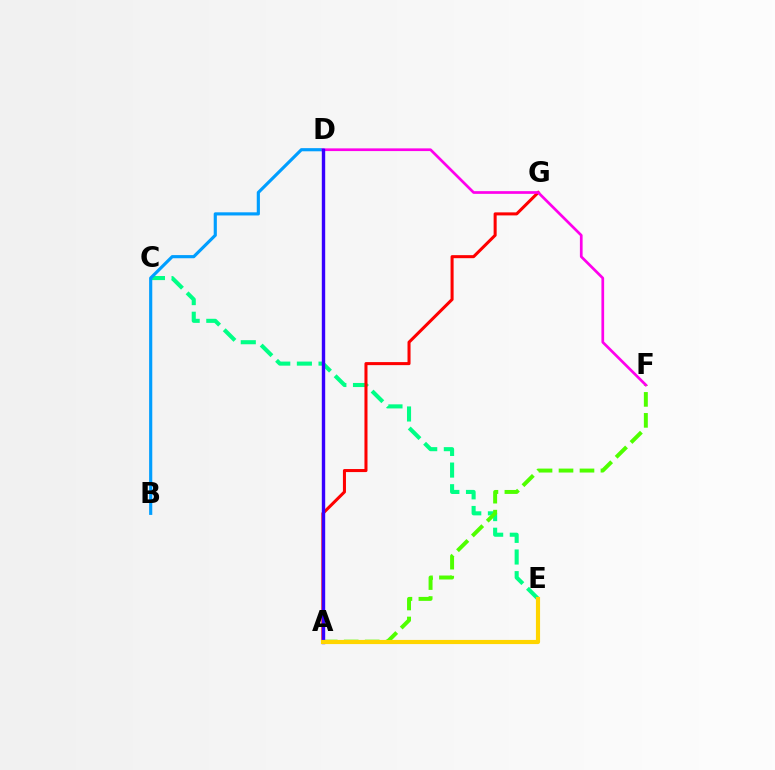{('C', 'E'): [{'color': '#00ff86', 'line_style': 'dashed', 'thickness': 2.94}], ('A', 'F'): [{'color': '#4fff00', 'line_style': 'dashed', 'thickness': 2.85}], ('B', 'D'): [{'color': '#009eff', 'line_style': 'solid', 'thickness': 2.27}], ('A', 'G'): [{'color': '#ff0000', 'line_style': 'solid', 'thickness': 2.19}], ('D', 'F'): [{'color': '#ff00ed', 'line_style': 'solid', 'thickness': 1.94}], ('A', 'D'): [{'color': '#3700ff', 'line_style': 'solid', 'thickness': 2.44}], ('A', 'E'): [{'color': '#ffd500', 'line_style': 'solid', 'thickness': 2.99}]}